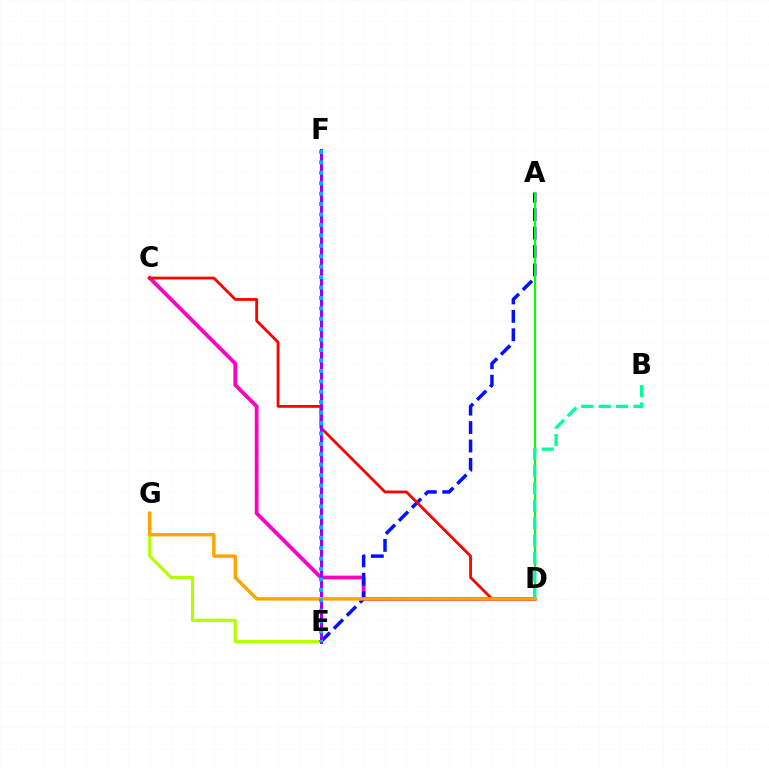{('C', 'D'): [{'color': '#ff00bd', 'line_style': 'solid', 'thickness': 2.73}, {'color': '#ff0000', 'line_style': 'solid', 'thickness': 2.01}], ('A', 'E'): [{'color': '#0010ff', 'line_style': 'dashed', 'thickness': 2.5}], ('E', 'G'): [{'color': '#b3ff00', 'line_style': 'solid', 'thickness': 2.26}], ('E', 'F'): [{'color': '#9b00ff', 'line_style': 'solid', 'thickness': 2.17}, {'color': '#00b5ff', 'line_style': 'dotted', 'thickness': 2.83}], ('A', 'D'): [{'color': '#08ff00', 'line_style': 'solid', 'thickness': 1.53}], ('B', 'D'): [{'color': '#00ff9d', 'line_style': 'dashed', 'thickness': 2.37}], ('D', 'G'): [{'color': '#ffa500', 'line_style': 'solid', 'thickness': 2.45}]}